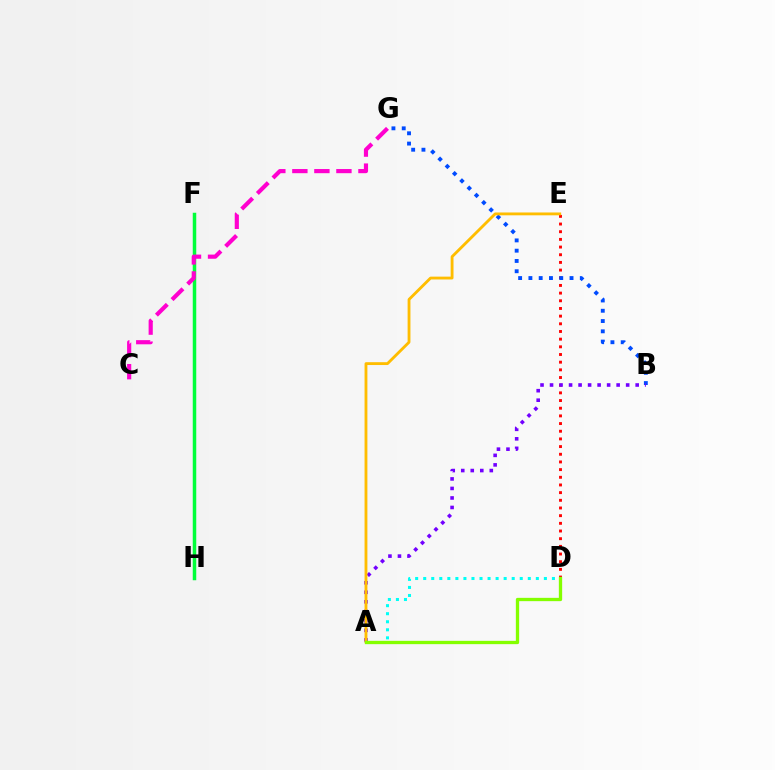{('D', 'E'): [{'color': '#ff0000', 'line_style': 'dotted', 'thickness': 2.09}], ('F', 'H'): [{'color': '#00ff39', 'line_style': 'solid', 'thickness': 2.52}], ('B', 'G'): [{'color': '#004bff', 'line_style': 'dotted', 'thickness': 2.79}], ('A', 'B'): [{'color': '#7200ff', 'line_style': 'dotted', 'thickness': 2.59}], ('A', 'E'): [{'color': '#ffbd00', 'line_style': 'solid', 'thickness': 2.04}], ('C', 'G'): [{'color': '#ff00cf', 'line_style': 'dashed', 'thickness': 2.99}], ('A', 'D'): [{'color': '#00fff6', 'line_style': 'dotted', 'thickness': 2.19}, {'color': '#84ff00', 'line_style': 'solid', 'thickness': 2.38}]}